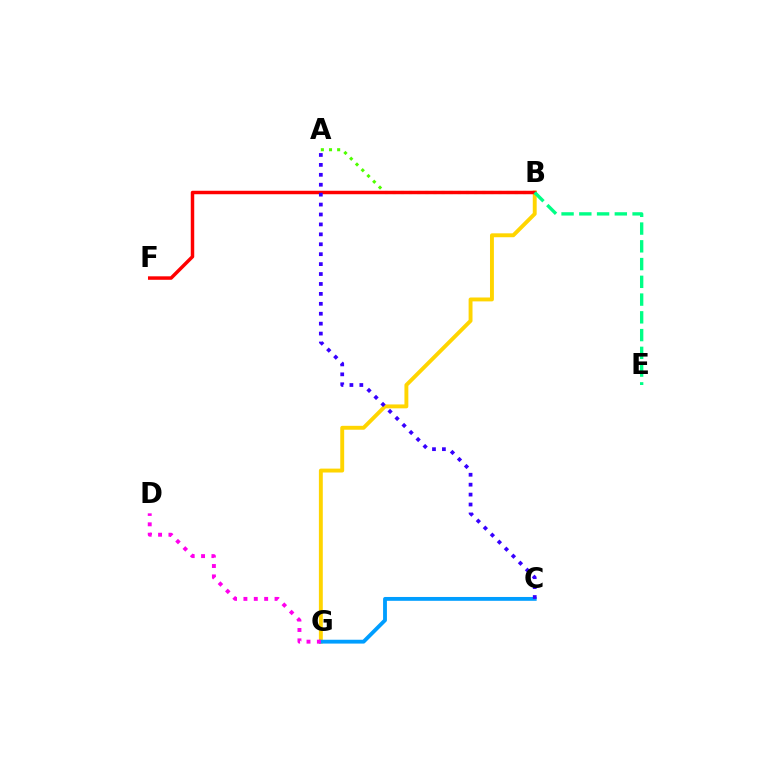{('A', 'B'): [{'color': '#4fff00', 'line_style': 'dotted', 'thickness': 2.21}], ('B', 'G'): [{'color': '#ffd500', 'line_style': 'solid', 'thickness': 2.81}], ('C', 'G'): [{'color': '#009eff', 'line_style': 'solid', 'thickness': 2.76}], ('B', 'F'): [{'color': '#ff0000', 'line_style': 'solid', 'thickness': 2.5}], ('D', 'G'): [{'color': '#ff00ed', 'line_style': 'dotted', 'thickness': 2.82}], ('B', 'E'): [{'color': '#00ff86', 'line_style': 'dashed', 'thickness': 2.41}], ('A', 'C'): [{'color': '#3700ff', 'line_style': 'dotted', 'thickness': 2.7}]}